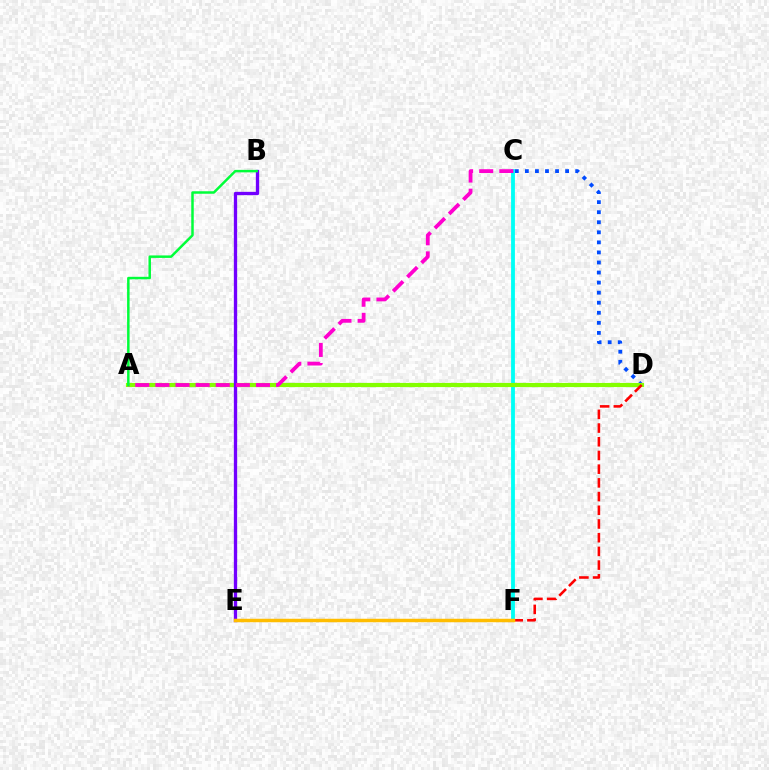{('C', 'D'): [{'color': '#004bff', 'line_style': 'dotted', 'thickness': 2.73}], ('C', 'F'): [{'color': '#00fff6', 'line_style': 'solid', 'thickness': 2.75}], ('A', 'D'): [{'color': '#84ff00', 'line_style': 'solid', 'thickness': 2.99}], ('B', 'E'): [{'color': '#7200ff', 'line_style': 'solid', 'thickness': 2.39}], ('A', 'C'): [{'color': '#ff00cf', 'line_style': 'dashed', 'thickness': 2.73}], ('A', 'B'): [{'color': '#00ff39', 'line_style': 'solid', 'thickness': 1.79}], ('D', 'F'): [{'color': '#ff0000', 'line_style': 'dashed', 'thickness': 1.86}], ('E', 'F'): [{'color': '#ffbd00', 'line_style': 'solid', 'thickness': 2.5}]}